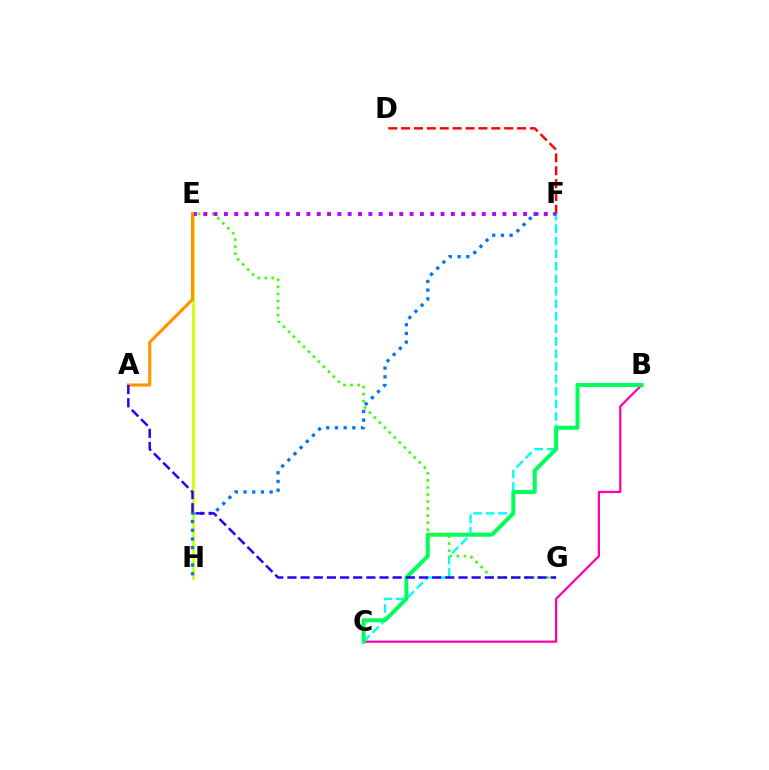{('D', 'F'): [{'color': '#ff0000', 'line_style': 'dashed', 'thickness': 1.75}], ('B', 'C'): [{'color': '#ff00ac', 'line_style': 'solid', 'thickness': 1.6}, {'color': '#00ff5c', 'line_style': 'solid', 'thickness': 2.88}], ('E', 'H'): [{'color': '#d1ff00', 'line_style': 'solid', 'thickness': 1.96}], ('C', 'F'): [{'color': '#00fff6', 'line_style': 'dashed', 'thickness': 1.7}], ('E', 'G'): [{'color': '#3dff00', 'line_style': 'dotted', 'thickness': 1.92}], ('F', 'H'): [{'color': '#0074ff', 'line_style': 'dotted', 'thickness': 2.36}], ('E', 'F'): [{'color': '#b900ff', 'line_style': 'dotted', 'thickness': 2.8}], ('A', 'E'): [{'color': '#ff9400', 'line_style': 'solid', 'thickness': 2.24}], ('A', 'G'): [{'color': '#2500ff', 'line_style': 'dashed', 'thickness': 1.79}]}